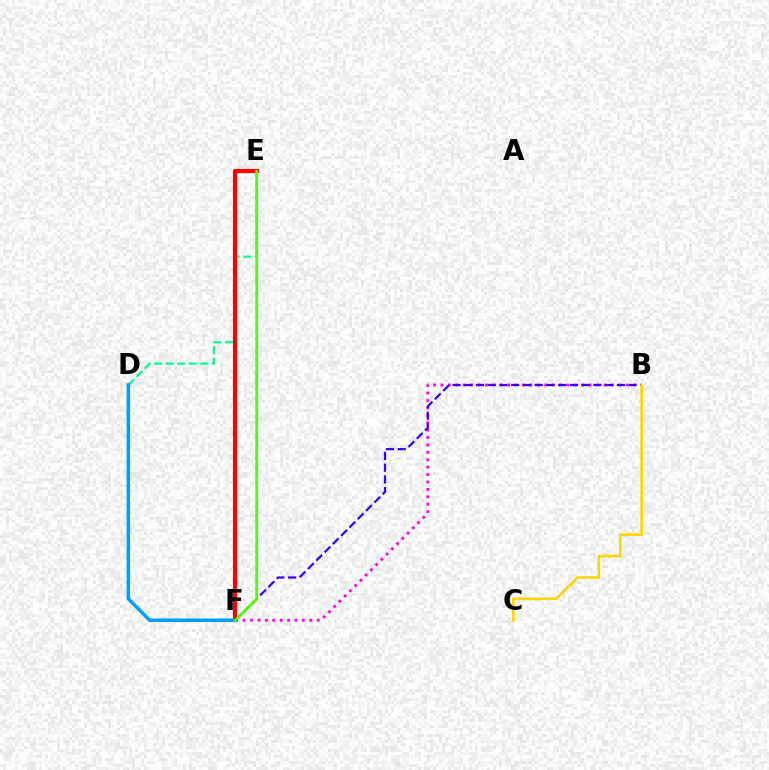{('B', 'F'): [{'color': '#ff00ed', 'line_style': 'dotted', 'thickness': 2.01}, {'color': '#3700ff', 'line_style': 'dashed', 'thickness': 1.59}], ('D', 'E'): [{'color': '#00ff86', 'line_style': 'dashed', 'thickness': 1.57}], ('E', 'F'): [{'color': '#ff0000', 'line_style': 'solid', 'thickness': 2.98}, {'color': '#4fff00', 'line_style': 'solid', 'thickness': 1.95}], ('D', 'F'): [{'color': '#009eff', 'line_style': 'solid', 'thickness': 2.53}], ('B', 'C'): [{'color': '#ffd500', 'line_style': 'solid', 'thickness': 1.88}]}